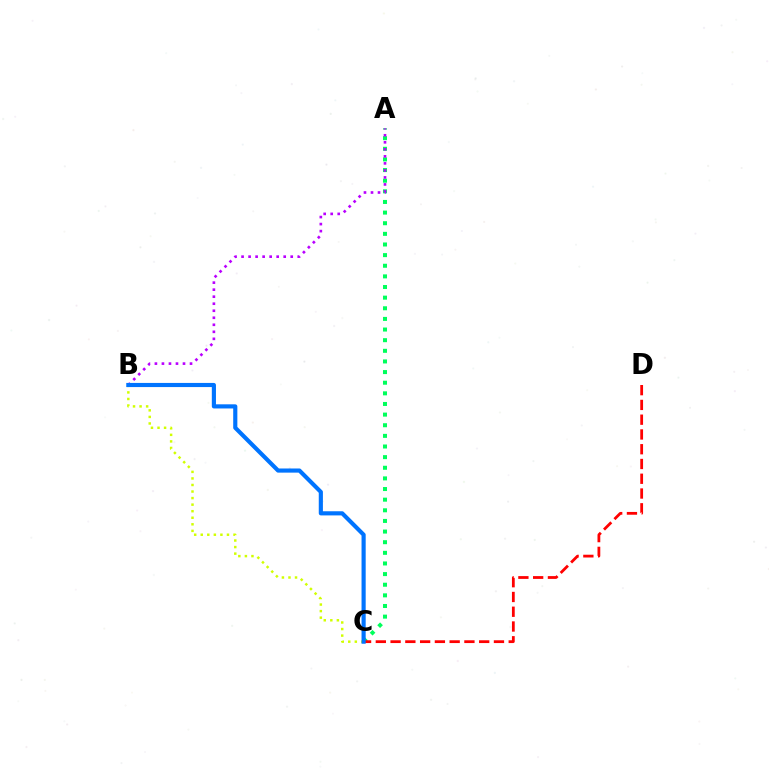{('A', 'C'): [{'color': '#00ff5c', 'line_style': 'dotted', 'thickness': 2.89}], ('C', 'D'): [{'color': '#ff0000', 'line_style': 'dashed', 'thickness': 2.01}], ('A', 'B'): [{'color': '#b900ff', 'line_style': 'dotted', 'thickness': 1.91}], ('B', 'C'): [{'color': '#d1ff00', 'line_style': 'dotted', 'thickness': 1.78}, {'color': '#0074ff', 'line_style': 'solid', 'thickness': 2.98}]}